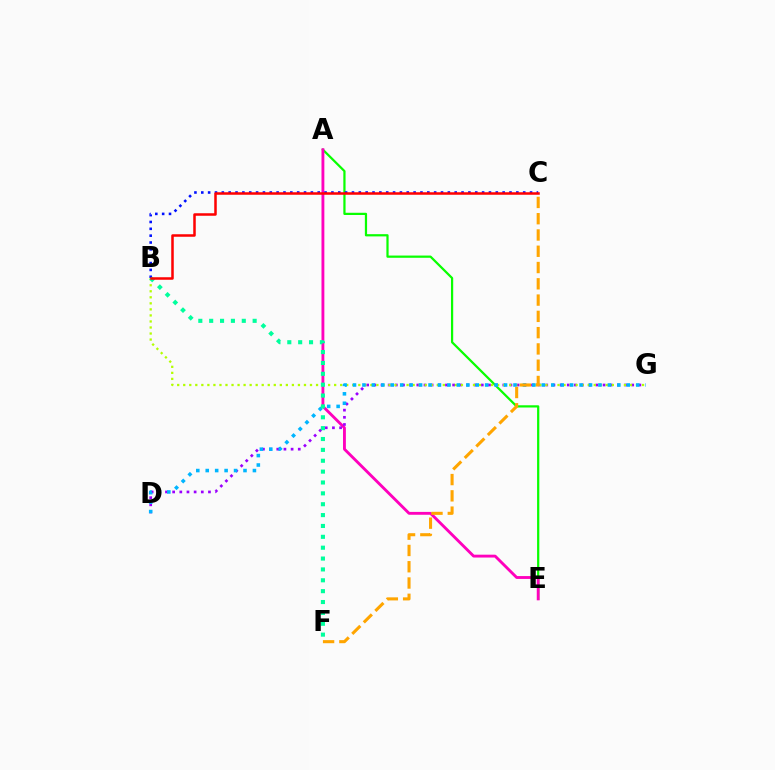{('A', 'E'): [{'color': '#08ff00', 'line_style': 'solid', 'thickness': 1.61}, {'color': '#ff00bd', 'line_style': 'solid', 'thickness': 2.06}], ('B', 'C'): [{'color': '#0010ff', 'line_style': 'dotted', 'thickness': 1.86}, {'color': '#ff0000', 'line_style': 'solid', 'thickness': 1.81}], ('D', 'G'): [{'color': '#9b00ff', 'line_style': 'dotted', 'thickness': 1.95}, {'color': '#00b5ff', 'line_style': 'dotted', 'thickness': 2.56}], ('B', 'G'): [{'color': '#b3ff00', 'line_style': 'dotted', 'thickness': 1.64}], ('C', 'F'): [{'color': '#ffa500', 'line_style': 'dashed', 'thickness': 2.21}], ('B', 'F'): [{'color': '#00ff9d', 'line_style': 'dotted', 'thickness': 2.95}]}